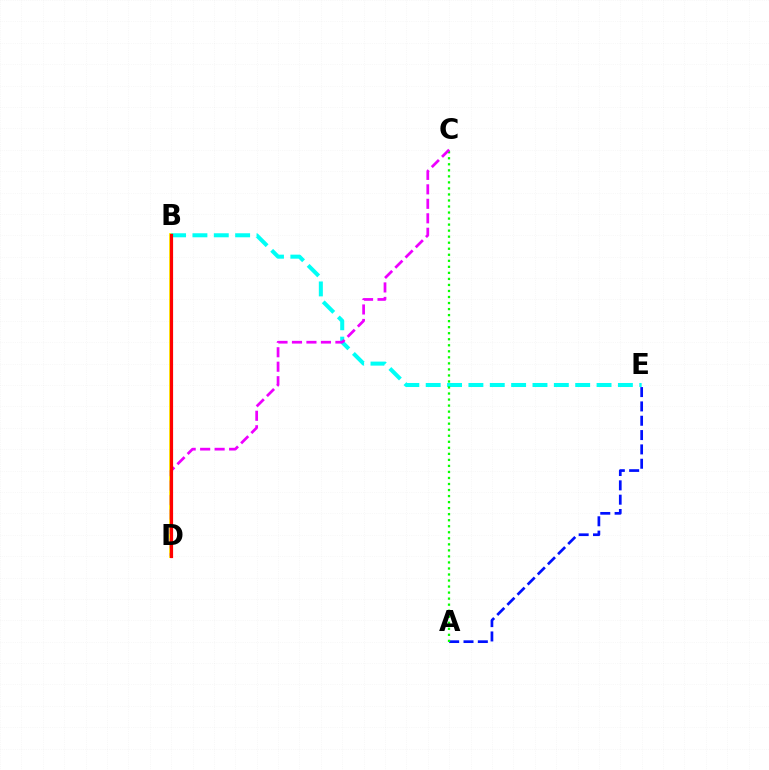{('A', 'E'): [{'color': '#0010ff', 'line_style': 'dashed', 'thickness': 1.95}], ('B', 'D'): [{'color': '#fcf500', 'line_style': 'solid', 'thickness': 2.78}, {'color': '#ff0000', 'line_style': 'solid', 'thickness': 2.29}], ('B', 'E'): [{'color': '#00fff6', 'line_style': 'dashed', 'thickness': 2.9}], ('A', 'C'): [{'color': '#08ff00', 'line_style': 'dotted', 'thickness': 1.64}], ('C', 'D'): [{'color': '#ee00ff', 'line_style': 'dashed', 'thickness': 1.97}]}